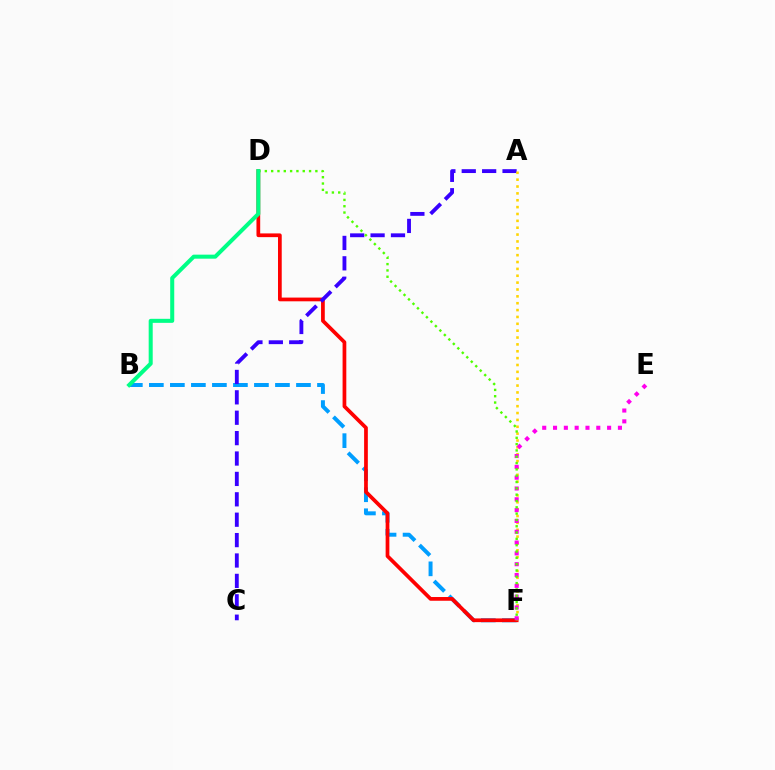{('B', 'F'): [{'color': '#009eff', 'line_style': 'dashed', 'thickness': 2.86}], ('D', 'F'): [{'color': '#ff0000', 'line_style': 'solid', 'thickness': 2.68}, {'color': '#4fff00', 'line_style': 'dotted', 'thickness': 1.72}], ('A', 'C'): [{'color': '#3700ff', 'line_style': 'dashed', 'thickness': 2.77}], ('A', 'F'): [{'color': '#ffd500', 'line_style': 'dotted', 'thickness': 1.86}], ('E', 'F'): [{'color': '#ff00ed', 'line_style': 'dotted', 'thickness': 2.94}], ('B', 'D'): [{'color': '#00ff86', 'line_style': 'solid', 'thickness': 2.9}]}